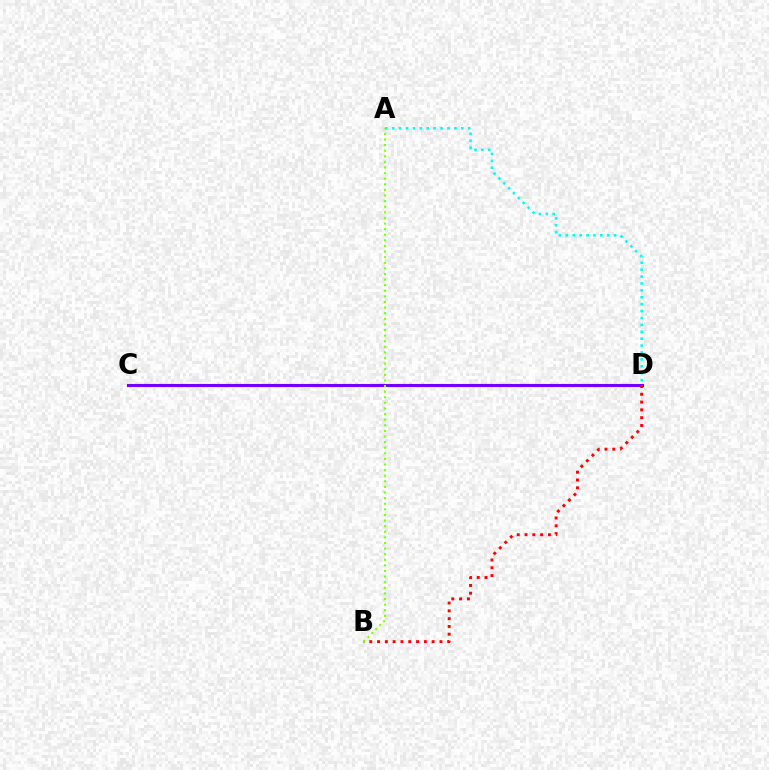{('A', 'D'): [{'color': '#00fff6', 'line_style': 'dotted', 'thickness': 1.88}], ('C', 'D'): [{'color': '#7200ff', 'line_style': 'solid', 'thickness': 2.24}], ('B', 'D'): [{'color': '#ff0000', 'line_style': 'dotted', 'thickness': 2.12}], ('A', 'B'): [{'color': '#84ff00', 'line_style': 'dotted', 'thickness': 1.52}]}